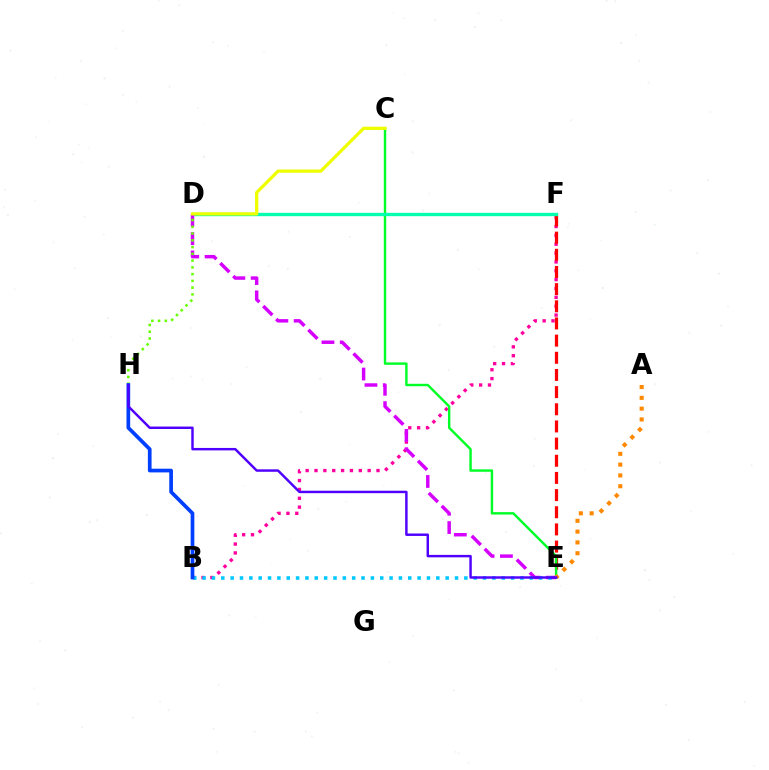{('B', 'F'): [{'color': '#ff00a0', 'line_style': 'dotted', 'thickness': 2.41}], ('E', 'F'): [{'color': '#ff0000', 'line_style': 'dashed', 'thickness': 2.33}], ('C', 'E'): [{'color': '#00ff27', 'line_style': 'solid', 'thickness': 1.74}], ('D', 'F'): [{'color': '#00ffaf', 'line_style': 'solid', 'thickness': 2.41}], ('D', 'E'): [{'color': '#d600ff', 'line_style': 'dashed', 'thickness': 2.49}], ('D', 'H'): [{'color': '#66ff00', 'line_style': 'dotted', 'thickness': 1.84}], ('B', 'E'): [{'color': '#00c7ff', 'line_style': 'dotted', 'thickness': 2.54}], ('B', 'H'): [{'color': '#003fff', 'line_style': 'solid', 'thickness': 2.66}], ('C', 'D'): [{'color': '#eeff00', 'line_style': 'solid', 'thickness': 2.34}], ('A', 'E'): [{'color': '#ff8800', 'line_style': 'dotted', 'thickness': 2.94}], ('E', 'H'): [{'color': '#4f00ff', 'line_style': 'solid', 'thickness': 1.76}]}